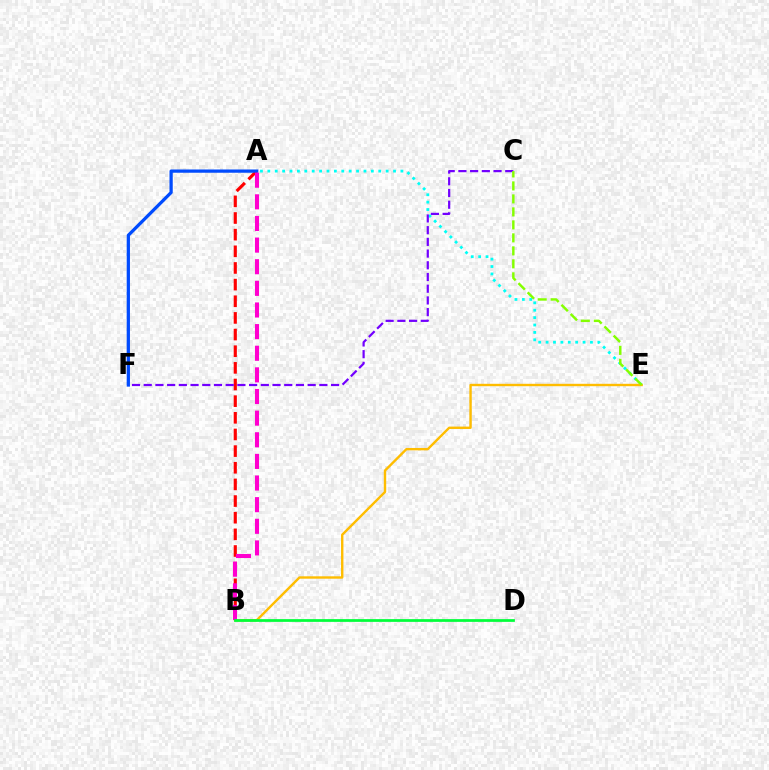{('A', 'B'): [{'color': '#ff0000', 'line_style': 'dashed', 'thickness': 2.26}, {'color': '#ff00cf', 'line_style': 'dashed', 'thickness': 2.94}], ('A', 'E'): [{'color': '#00fff6', 'line_style': 'dotted', 'thickness': 2.01}], ('A', 'F'): [{'color': '#004bff', 'line_style': 'solid', 'thickness': 2.35}], ('B', 'E'): [{'color': '#ffbd00', 'line_style': 'solid', 'thickness': 1.72}], ('C', 'F'): [{'color': '#7200ff', 'line_style': 'dashed', 'thickness': 1.59}], ('B', 'D'): [{'color': '#00ff39', 'line_style': 'solid', 'thickness': 1.97}], ('C', 'E'): [{'color': '#84ff00', 'line_style': 'dashed', 'thickness': 1.76}]}